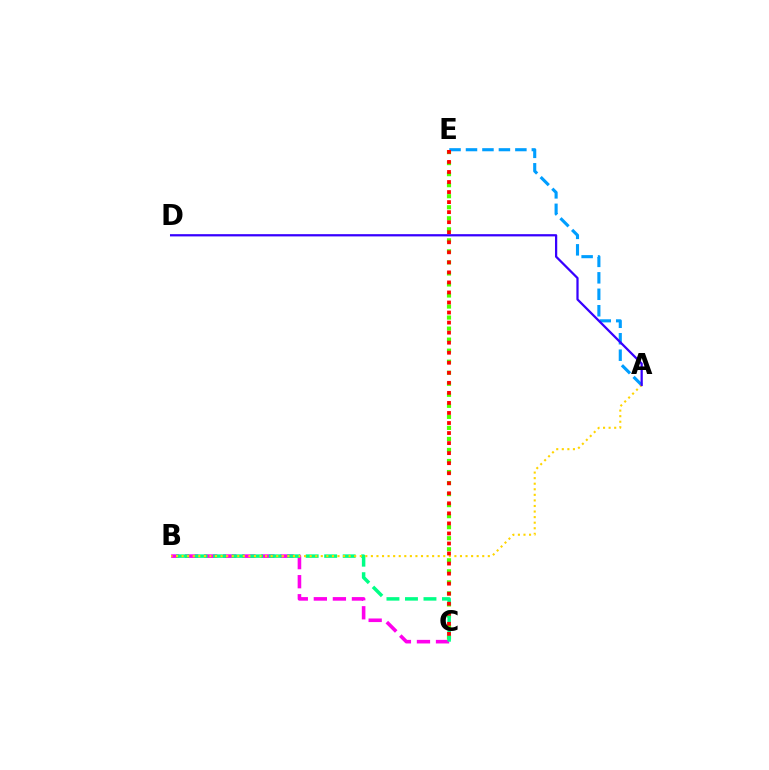{('C', 'E'): [{'color': '#4fff00', 'line_style': 'dotted', 'thickness': 3.0}, {'color': '#ff0000', 'line_style': 'dotted', 'thickness': 2.73}], ('B', 'C'): [{'color': '#ff00ed', 'line_style': 'dashed', 'thickness': 2.59}, {'color': '#00ff86', 'line_style': 'dashed', 'thickness': 2.51}], ('A', 'E'): [{'color': '#009eff', 'line_style': 'dashed', 'thickness': 2.24}], ('A', 'B'): [{'color': '#ffd500', 'line_style': 'dotted', 'thickness': 1.51}], ('A', 'D'): [{'color': '#3700ff', 'line_style': 'solid', 'thickness': 1.62}]}